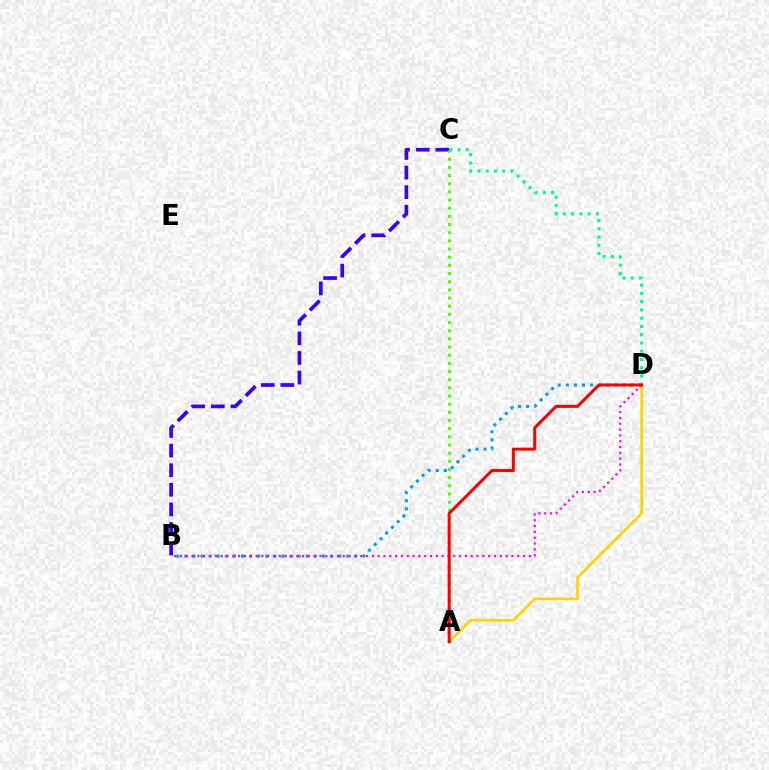{('B', 'C'): [{'color': '#3700ff', 'line_style': 'dashed', 'thickness': 2.66}], ('C', 'D'): [{'color': '#00ff86', 'line_style': 'dotted', 'thickness': 2.24}], ('B', 'D'): [{'color': '#009eff', 'line_style': 'dotted', 'thickness': 2.2}, {'color': '#ff00ed', 'line_style': 'dotted', 'thickness': 1.58}], ('A', 'D'): [{'color': '#ffd500', 'line_style': 'solid', 'thickness': 1.97}, {'color': '#ff0000', 'line_style': 'solid', 'thickness': 2.17}], ('A', 'C'): [{'color': '#4fff00', 'line_style': 'dotted', 'thickness': 2.22}]}